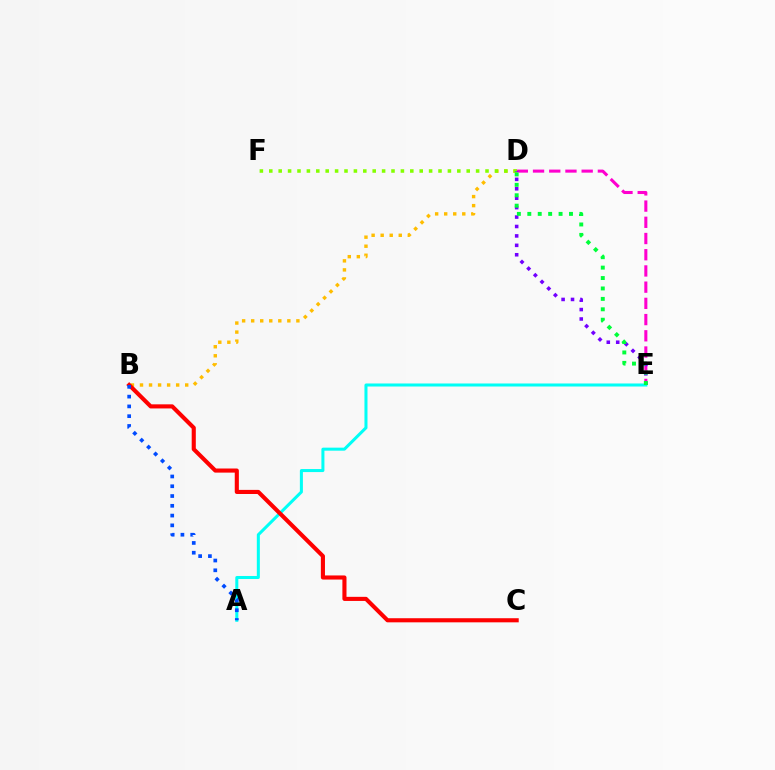{('B', 'D'): [{'color': '#ffbd00', 'line_style': 'dotted', 'thickness': 2.46}], ('D', 'E'): [{'color': '#ff00cf', 'line_style': 'dashed', 'thickness': 2.2}, {'color': '#7200ff', 'line_style': 'dotted', 'thickness': 2.56}, {'color': '#00ff39', 'line_style': 'dotted', 'thickness': 2.83}], ('A', 'E'): [{'color': '#00fff6', 'line_style': 'solid', 'thickness': 2.18}], ('D', 'F'): [{'color': '#84ff00', 'line_style': 'dotted', 'thickness': 2.55}], ('B', 'C'): [{'color': '#ff0000', 'line_style': 'solid', 'thickness': 2.96}], ('A', 'B'): [{'color': '#004bff', 'line_style': 'dotted', 'thickness': 2.66}]}